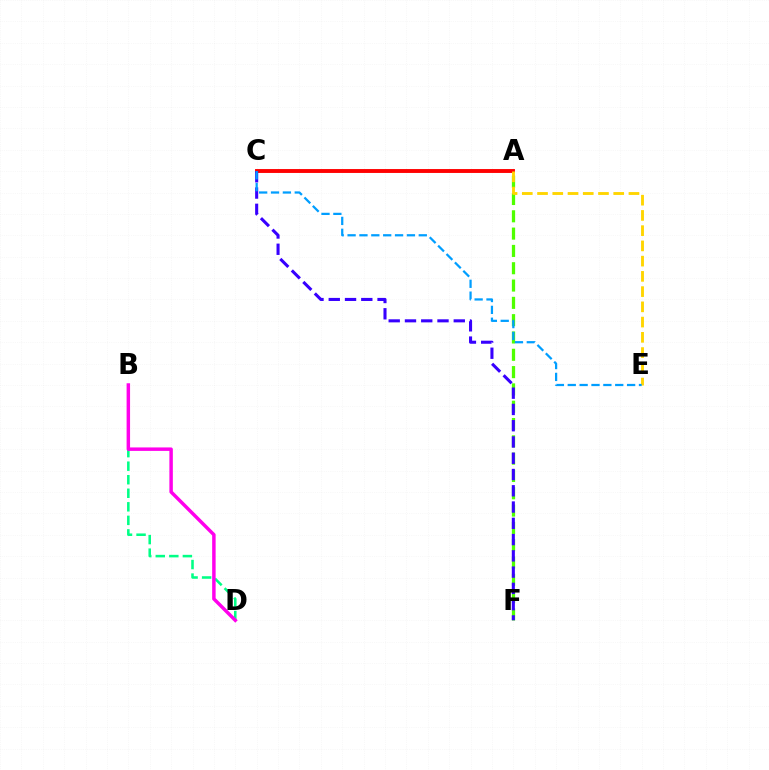{('A', 'C'): [{'color': '#ff0000', 'line_style': 'solid', 'thickness': 2.8}], ('A', 'F'): [{'color': '#4fff00', 'line_style': 'dashed', 'thickness': 2.35}], ('C', 'F'): [{'color': '#3700ff', 'line_style': 'dashed', 'thickness': 2.21}], ('A', 'E'): [{'color': '#ffd500', 'line_style': 'dashed', 'thickness': 2.07}], ('C', 'E'): [{'color': '#009eff', 'line_style': 'dashed', 'thickness': 1.61}], ('B', 'D'): [{'color': '#00ff86', 'line_style': 'dashed', 'thickness': 1.84}, {'color': '#ff00ed', 'line_style': 'solid', 'thickness': 2.49}]}